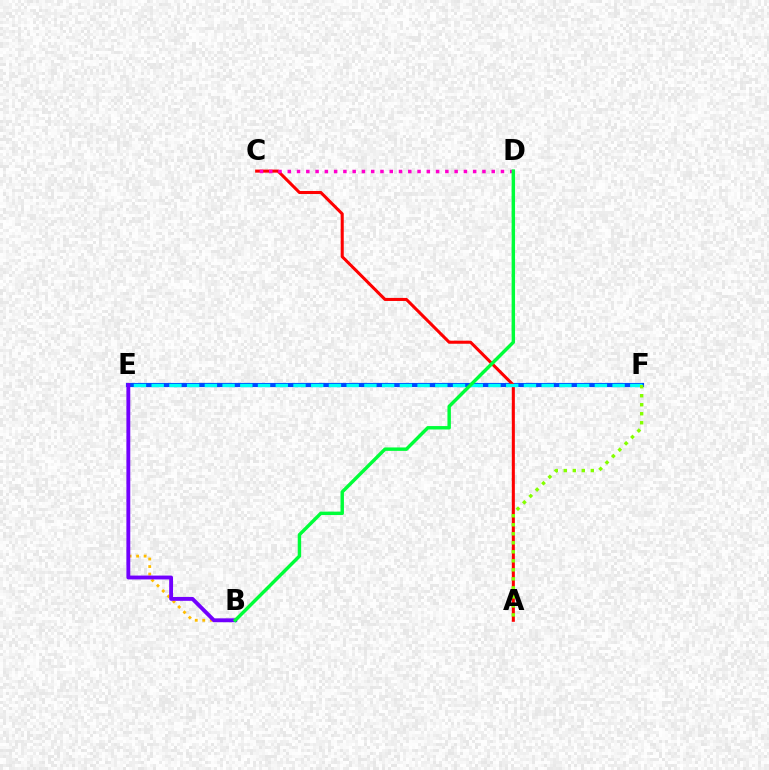{('B', 'E'): [{'color': '#ffbd00', 'line_style': 'dotted', 'thickness': 2.04}, {'color': '#7200ff', 'line_style': 'solid', 'thickness': 2.78}], ('E', 'F'): [{'color': '#004bff', 'line_style': 'solid', 'thickness': 2.98}, {'color': '#00fff6', 'line_style': 'dashed', 'thickness': 2.41}], ('A', 'C'): [{'color': '#ff0000', 'line_style': 'solid', 'thickness': 2.2}], ('C', 'D'): [{'color': '#ff00cf', 'line_style': 'dotted', 'thickness': 2.52}], ('B', 'D'): [{'color': '#00ff39', 'line_style': 'solid', 'thickness': 2.47}], ('A', 'F'): [{'color': '#84ff00', 'line_style': 'dotted', 'thickness': 2.45}]}